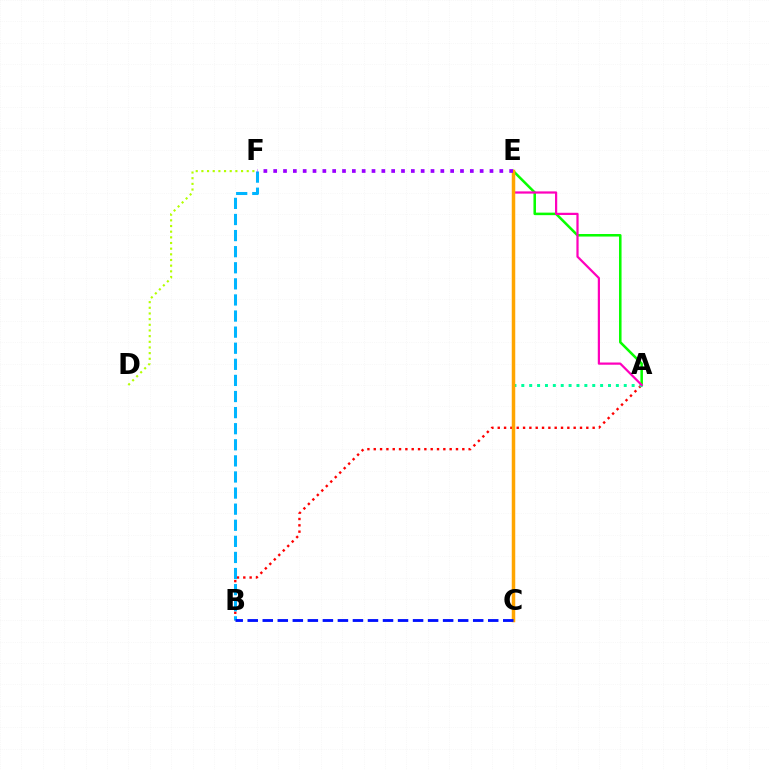{('A', 'E'): [{'color': '#08ff00', 'line_style': 'solid', 'thickness': 1.83}, {'color': '#00ff9d', 'line_style': 'dotted', 'thickness': 2.14}, {'color': '#ff00bd', 'line_style': 'solid', 'thickness': 1.6}], ('A', 'B'): [{'color': '#ff0000', 'line_style': 'dotted', 'thickness': 1.72}], ('B', 'F'): [{'color': '#00b5ff', 'line_style': 'dashed', 'thickness': 2.19}], ('C', 'E'): [{'color': '#ffa500', 'line_style': 'solid', 'thickness': 2.51}], ('D', 'F'): [{'color': '#b3ff00', 'line_style': 'dotted', 'thickness': 1.54}], ('E', 'F'): [{'color': '#9b00ff', 'line_style': 'dotted', 'thickness': 2.67}], ('B', 'C'): [{'color': '#0010ff', 'line_style': 'dashed', 'thickness': 2.04}]}